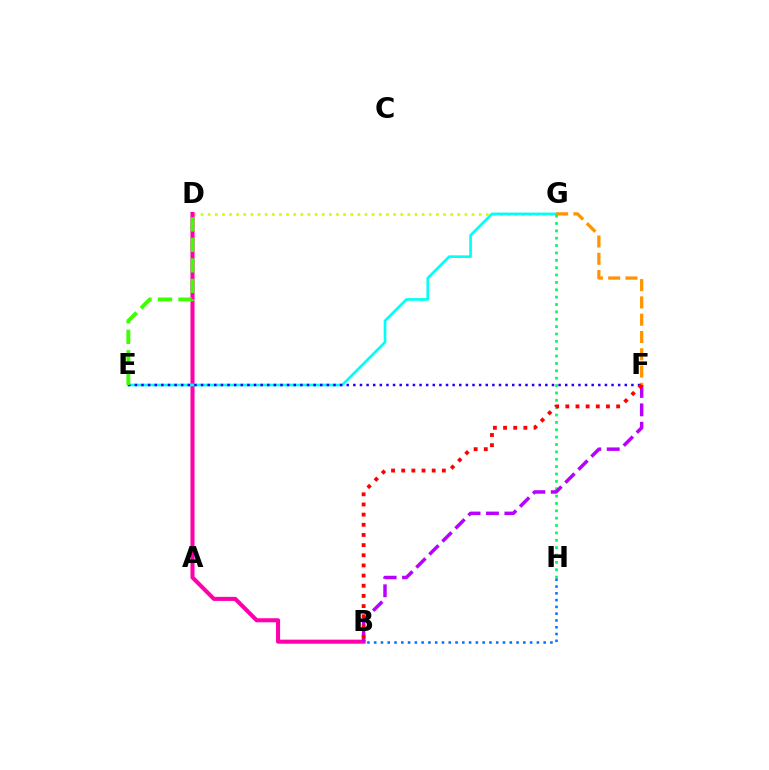{('D', 'G'): [{'color': '#d1ff00', 'line_style': 'dotted', 'thickness': 1.94}], ('B', 'D'): [{'color': '#ff00ac', 'line_style': 'solid', 'thickness': 2.92}], ('E', 'G'): [{'color': '#00fff6', 'line_style': 'solid', 'thickness': 1.92}], ('E', 'F'): [{'color': '#2500ff', 'line_style': 'dotted', 'thickness': 1.8}], ('F', 'G'): [{'color': '#ff9400', 'line_style': 'dashed', 'thickness': 2.35}], ('G', 'H'): [{'color': '#00ff5c', 'line_style': 'dotted', 'thickness': 2.0}], ('D', 'E'): [{'color': '#3dff00', 'line_style': 'dashed', 'thickness': 2.79}], ('B', 'F'): [{'color': '#b900ff', 'line_style': 'dashed', 'thickness': 2.5}, {'color': '#ff0000', 'line_style': 'dotted', 'thickness': 2.76}], ('B', 'H'): [{'color': '#0074ff', 'line_style': 'dotted', 'thickness': 1.84}]}